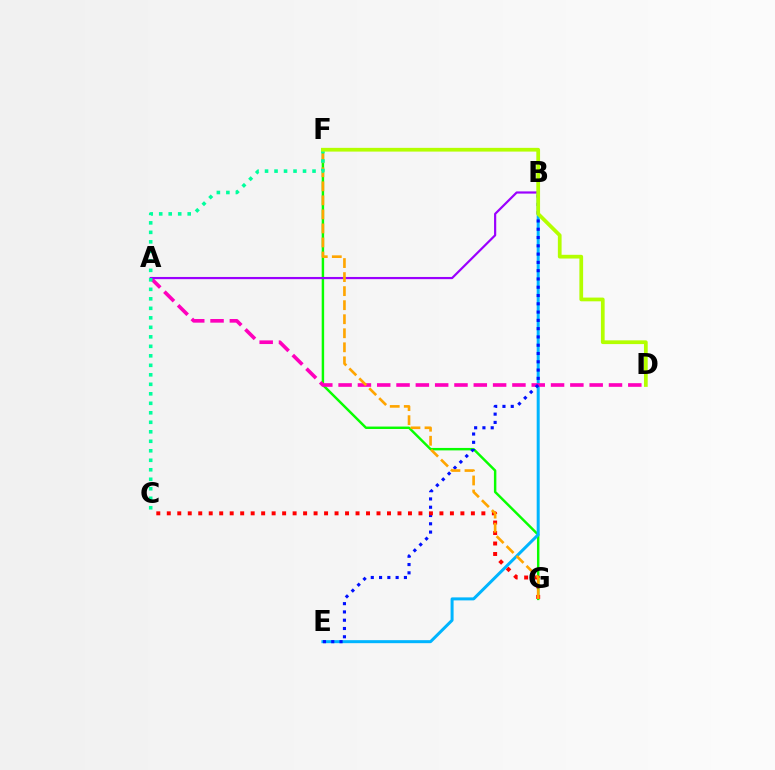{('F', 'G'): [{'color': '#08ff00', 'line_style': 'solid', 'thickness': 1.76}, {'color': '#ffa500', 'line_style': 'dashed', 'thickness': 1.91}], ('B', 'E'): [{'color': '#00b5ff', 'line_style': 'solid', 'thickness': 2.16}, {'color': '#0010ff', 'line_style': 'dotted', 'thickness': 2.25}], ('A', 'D'): [{'color': '#ff00bd', 'line_style': 'dashed', 'thickness': 2.62}], ('C', 'G'): [{'color': '#ff0000', 'line_style': 'dotted', 'thickness': 2.85}], ('A', 'B'): [{'color': '#9b00ff', 'line_style': 'solid', 'thickness': 1.58}], ('C', 'F'): [{'color': '#00ff9d', 'line_style': 'dotted', 'thickness': 2.58}], ('D', 'F'): [{'color': '#b3ff00', 'line_style': 'solid', 'thickness': 2.69}]}